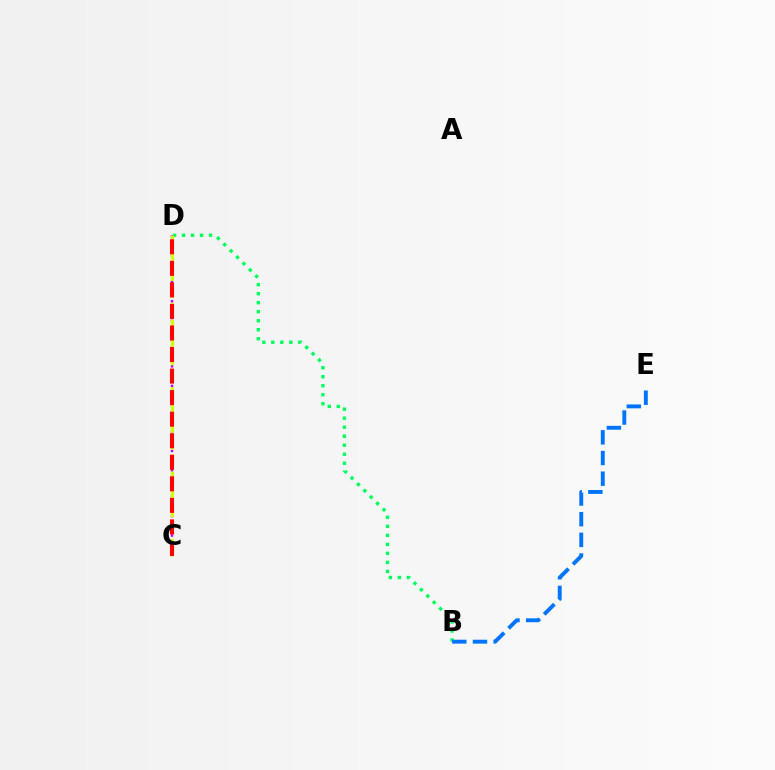{('C', 'D'): [{'color': '#b900ff', 'line_style': 'dotted', 'thickness': 1.77}, {'color': '#d1ff00', 'line_style': 'dashed', 'thickness': 2.29}, {'color': '#ff0000', 'line_style': 'dashed', 'thickness': 2.93}], ('B', 'D'): [{'color': '#00ff5c', 'line_style': 'dotted', 'thickness': 2.45}], ('B', 'E'): [{'color': '#0074ff', 'line_style': 'dashed', 'thickness': 2.81}]}